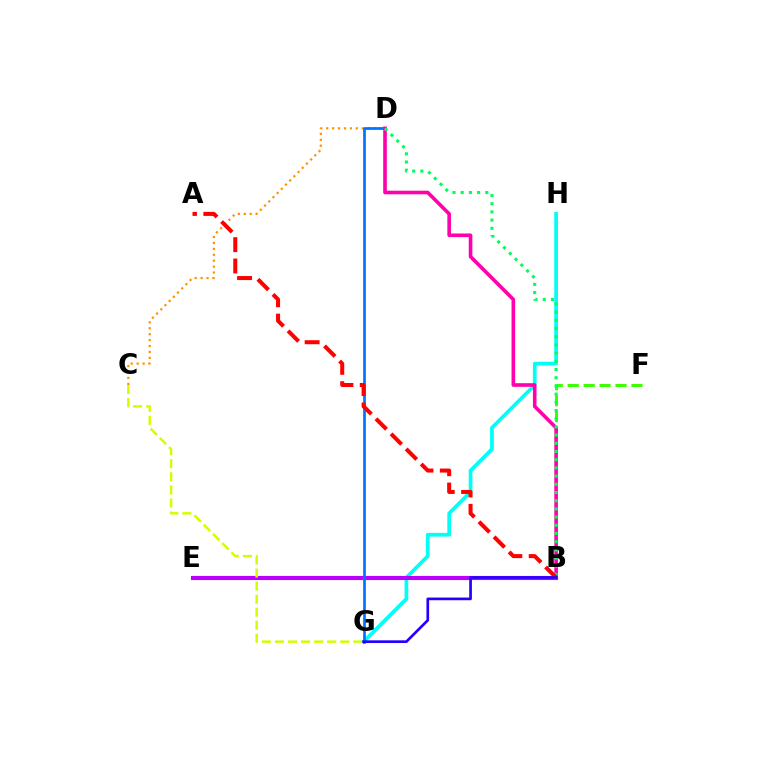{('B', 'F'): [{'color': '#3dff00', 'line_style': 'dashed', 'thickness': 2.16}], ('G', 'H'): [{'color': '#00fff6', 'line_style': 'solid', 'thickness': 2.68}], ('B', 'E'): [{'color': '#b900ff', 'line_style': 'solid', 'thickness': 2.96}], ('C', 'D'): [{'color': '#ff9400', 'line_style': 'dotted', 'thickness': 1.61}], ('D', 'G'): [{'color': '#0074ff', 'line_style': 'solid', 'thickness': 1.95}], ('C', 'G'): [{'color': '#d1ff00', 'line_style': 'dashed', 'thickness': 1.77}], ('B', 'D'): [{'color': '#ff00ac', 'line_style': 'solid', 'thickness': 2.6}, {'color': '#00ff5c', 'line_style': 'dotted', 'thickness': 2.23}], ('A', 'B'): [{'color': '#ff0000', 'line_style': 'dashed', 'thickness': 2.9}], ('B', 'G'): [{'color': '#2500ff', 'line_style': 'solid', 'thickness': 1.93}]}